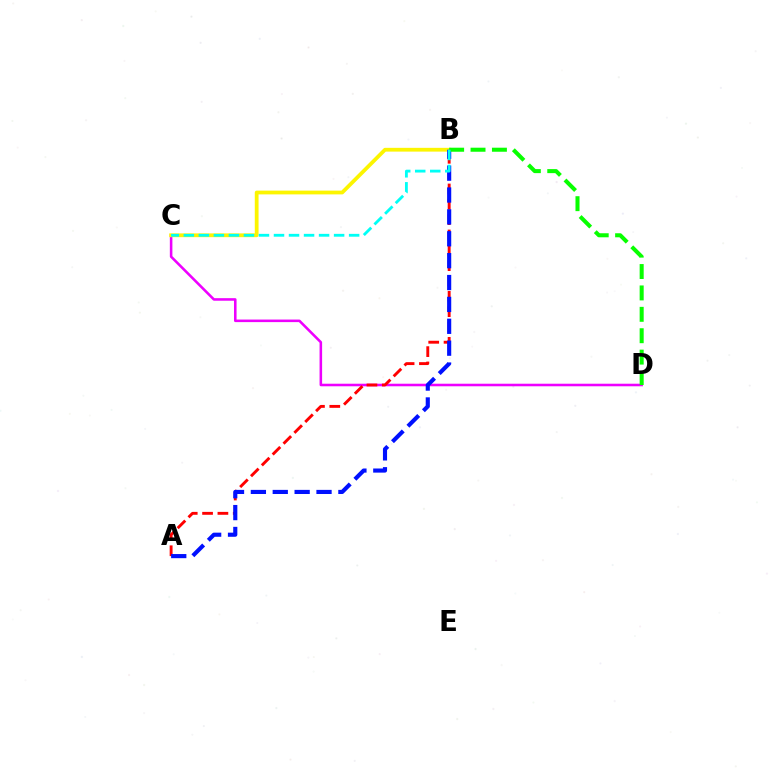{('C', 'D'): [{'color': '#ee00ff', 'line_style': 'solid', 'thickness': 1.84}], ('A', 'B'): [{'color': '#ff0000', 'line_style': 'dashed', 'thickness': 2.08}, {'color': '#0010ff', 'line_style': 'dashed', 'thickness': 2.97}], ('B', 'C'): [{'color': '#fcf500', 'line_style': 'solid', 'thickness': 2.72}, {'color': '#00fff6', 'line_style': 'dashed', 'thickness': 2.04}], ('B', 'D'): [{'color': '#08ff00', 'line_style': 'dashed', 'thickness': 2.91}]}